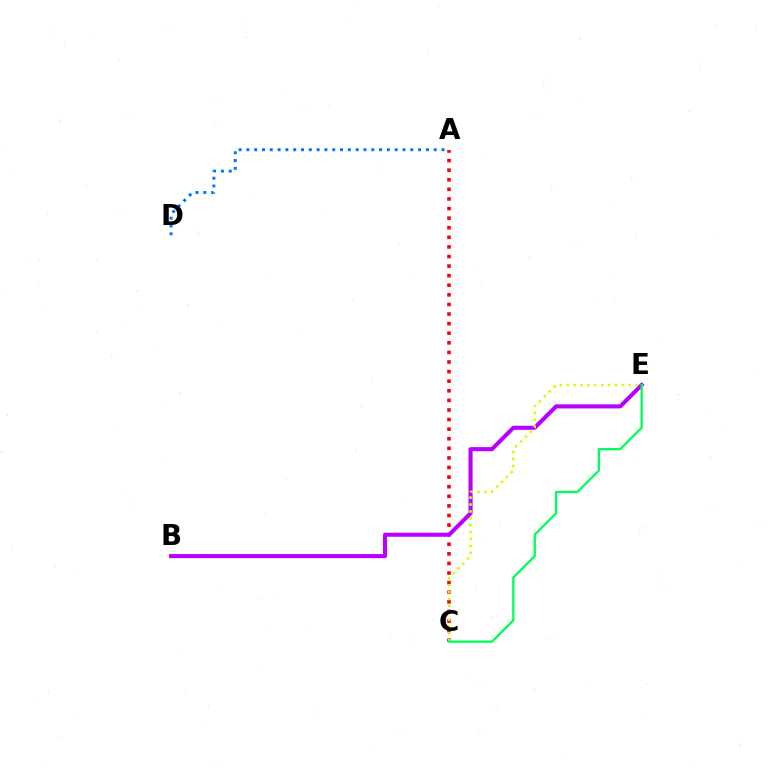{('A', 'C'): [{'color': '#ff0000', 'line_style': 'dotted', 'thickness': 2.61}], ('B', 'E'): [{'color': '#b900ff', 'line_style': 'solid', 'thickness': 2.94}], ('A', 'D'): [{'color': '#0074ff', 'line_style': 'dotted', 'thickness': 2.12}], ('C', 'E'): [{'color': '#d1ff00', 'line_style': 'dotted', 'thickness': 1.87}, {'color': '#00ff5c', 'line_style': 'solid', 'thickness': 1.67}]}